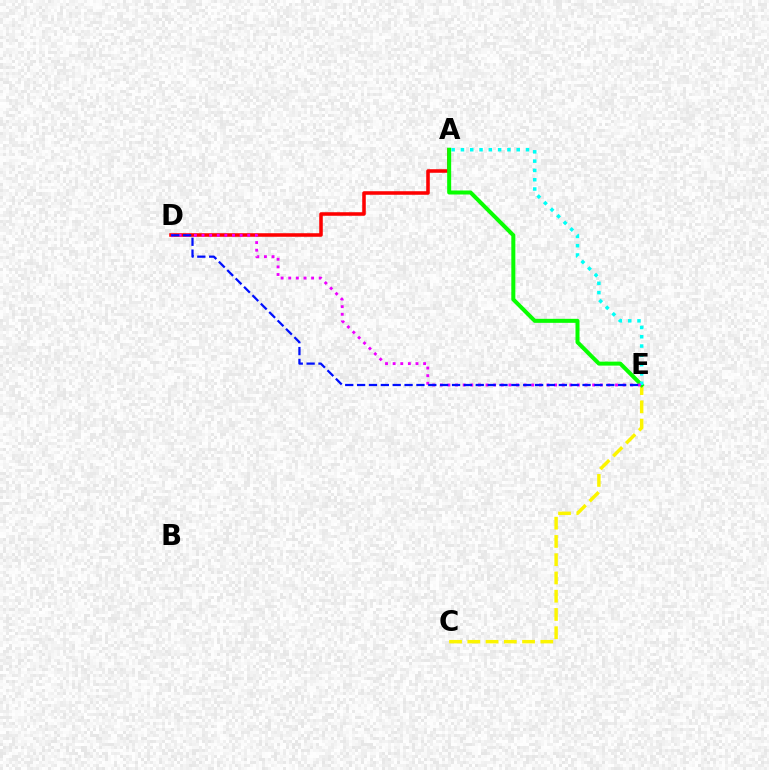{('A', 'D'): [{'color': '#ff0000', 'line_style': 'solid', 'thickness': 2.56}], ('C', 'E'): [{'color': '#fcf500', 'line_style': 'dashed', 'thickness': 2.48}], ('A', 'E'): [{'color': '#08ff00', 'line_style': 'solid', 'thickness': 2.89}, {'color': '#00fff6', 'line_style': 'dotted', 'thickness': 2.53}], ('D', 'E'): [{'color': '#ee00ff', 'line_style': 'dotted', 'thickness': 2.07}, {'color': '#0010ff', 'line_style': 'dashed', 'thickness': 1.61}]}